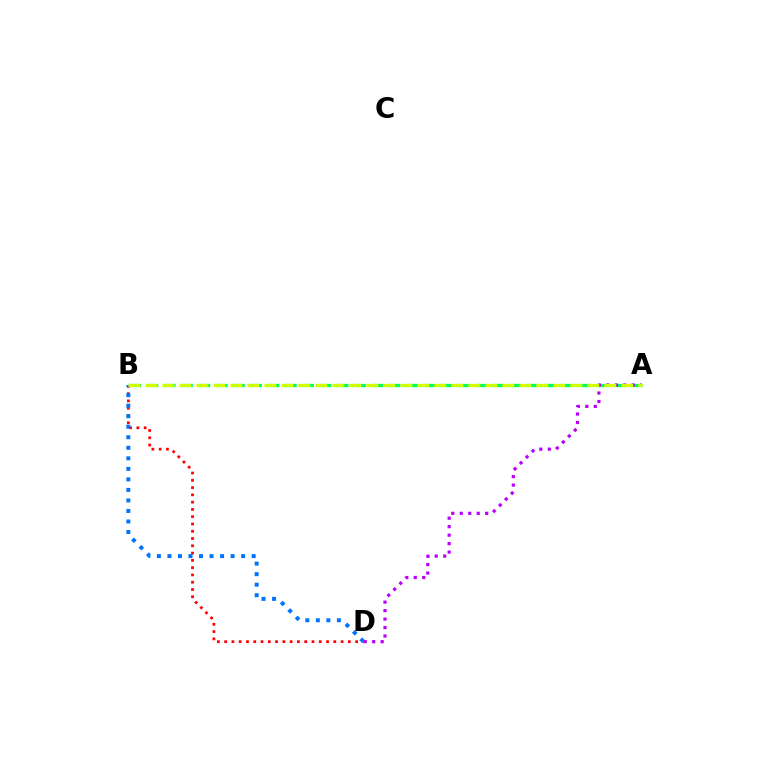{('B', 'D'): [{'color': '#ff0000', 'line_style': 'dotted', 'thickness': 1.98}, {'color': '#0074ff', 'line_style': 'dotted', 'thickness': 2.86}], ('A', 'B'): [{'color': '#00ff5c', 'line_style': 'dashed', 'thickness': 2.35}, {'color': '#d1ff00', 'line_style': 'dashed', 'thickness': 2.31}], ('A', 'D'): [{'color': '#b900ff', 'line_style': 'dotted', 'thickness': 2.3}]}